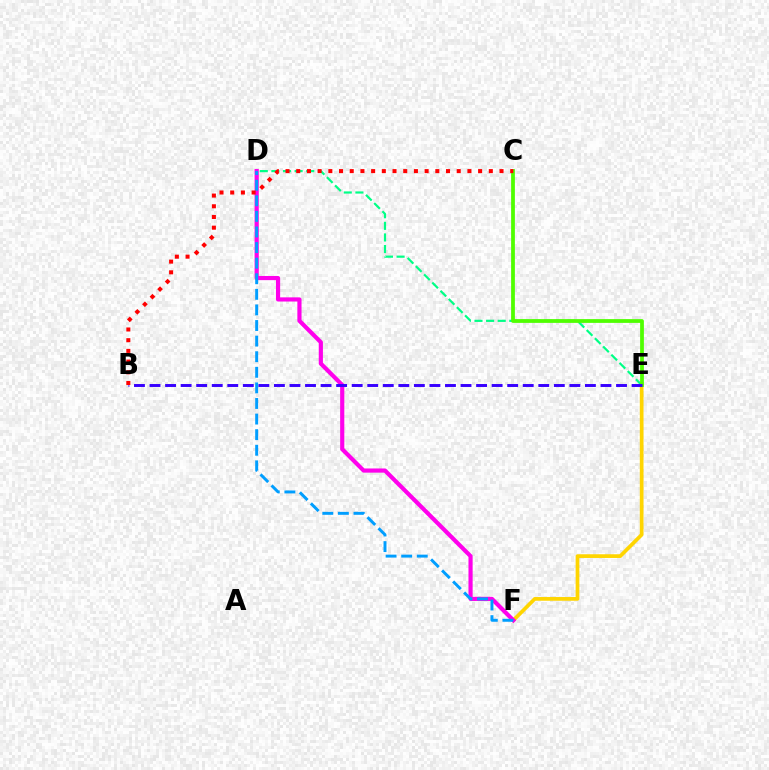{('E', 'F'): [{'color': '#ffd500', 'line_style': 'solid', 'thickness': 2.67}], ('D', 'F'): [{'color': '#ff00ed', 'line_style': 'solid', 'thickness': 3.0}, {'color': '#009eff', 'line_style': 'dashed', 'thickness': 2.12}], ('D', 'E'): [{'color': '#00ff86', 'line_style': 'dashed', 'thickness': 1.58}], ('C', 'E'): [{'color': '#4fff00', 'line_style': 'solid', 'thickness': 2.71}], ('B', 'E'): [{'color': '#3700ff', 'line_style': 'dashed', 'thickness': 2.11}], ('B', 'C'): [{'color': '#ff0000', 'line_style': 'dotted', 'thickness': 2.91}]}